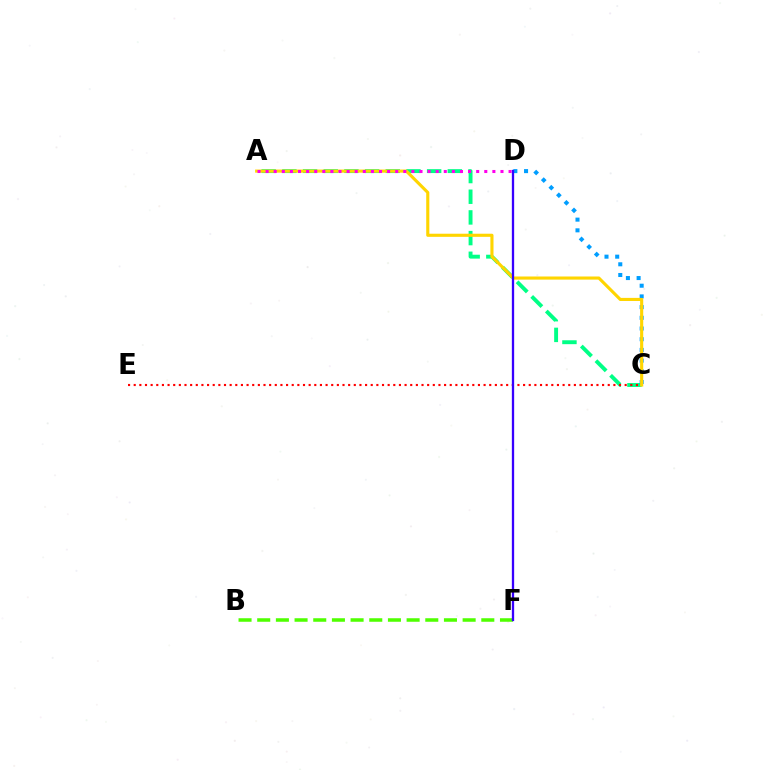{('A', 'C'): [{'color': '#00ff86', 'line_style': 'dashed', 'thickness': 2.81}, {'color': '#ffd500', 'line_style': 'solid', 'thickness': 2.24}], ('C', 'E'): [{'color': '#ff0000', 'line_style': 'dotted', 'thickness': 1.53}], ('B', 'F'): [{'color': '#4fff00', 'line_style': 'dashed', 'thickness': 2.54}], ('C', 'D'): [{'color': '#009eff', 'line_style': 'dotted', 'thickness': 2.91}], ('A', 'D'): [{'color': '#ff00ed', 'line_style': 'dotted', 'thickness': 2.2}], ('D', 'F'): [{'color': '#3700ff', 'line_style': 'solid', 'thickness': 1.66}]}